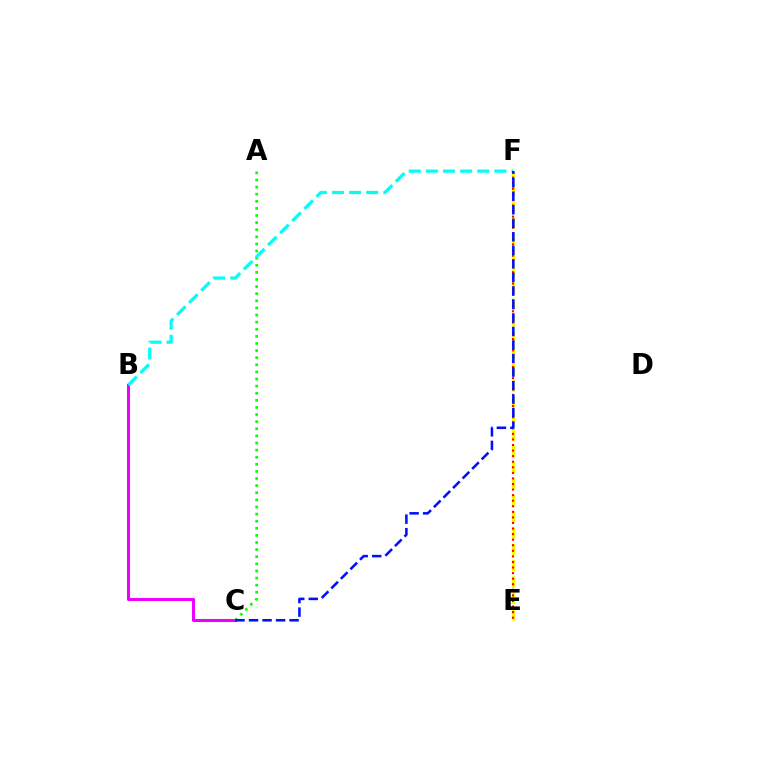{('E', 'F'): [{'color': '#fcf500', 'line_style': 'dashed', 'thickness': 2.22}, {'color': '#ff0000', 'line_style': 'dotted', 'thickness': 1.51}], ('A', 'C'): [{'color': '#08ff00', 'line_style': 'dotted', 'thickness': 1.93}], ('B', 'C'): [{'color': '#ee00ff', 'line_style': 'solid', 'thickness': 2.19}], ('B', 'F'): [{'color': '#00fff6', 'line_style': 'dashed', 'thickness': 2.33}], ('C', 'F'): [{'color': '#0010ff', 'line_style': 'dashed', 'thickness': 1.84}]}